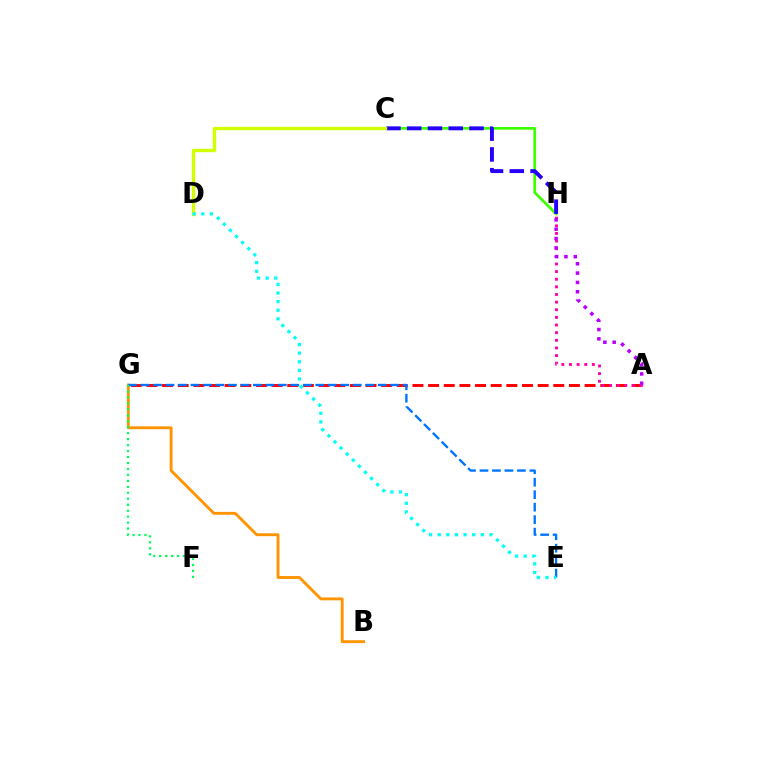{('A', 'G'): [{'color': '#ff0000', 'line_style': 'dashed', 'thickness': 2.13}], ('C', 'H'): [{'color': '#3dff00', 'line_style': 'solid', 'thickness': 1.96}, {'color': '#2500ff', 'line_style': 'dashed', 'thickness': 2.82}], ('A', 'H'): [{'color': '#ff00ac', 'line_style': 'dotted', 'thickness': 2.07}, {'color': '#b900ff', 'line_style': 'dotted', 'thickness': 2.53}], ('B', 'G'): [{'color': '#ff9400', 'line_style': 'solid', 'thickness': 2.06}], ('E', 'G'): [{'color': '#0074ff', 'line_style': 'dashed', 'thickness': 1.7}], ('F', 'G'): [{'color': '#00ff5c', 'line_style': 'dotted', 'thickness': 1.62}], ('C', 'D'): [{'color': '#d1ff00', 'line_style': 'solid', 'thickness': 2.43}], ('D', 'E'): [{'color': '#00fff6', 'line_style': 'dotted', 'thickness': 2.34}]}